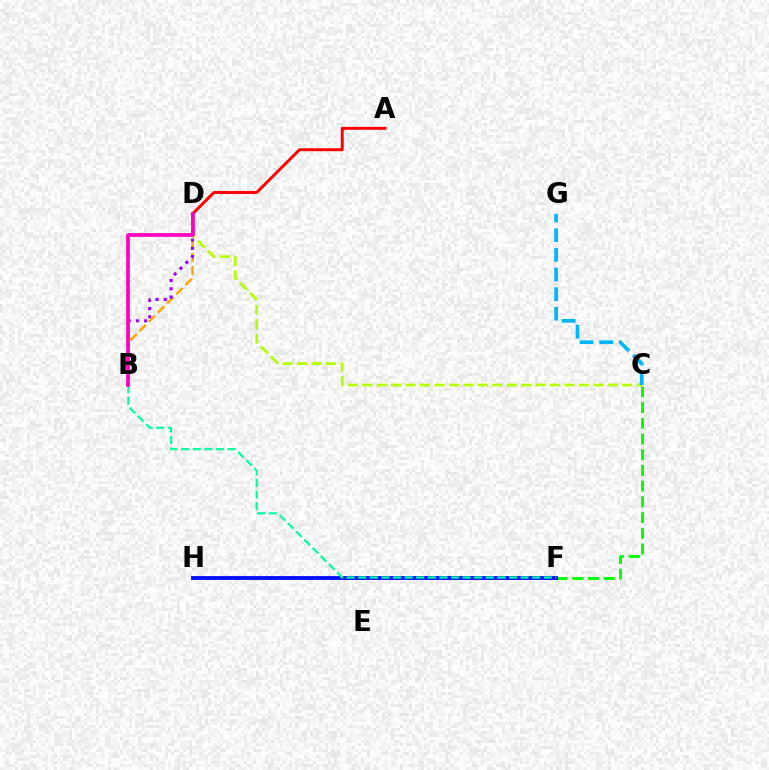{('C', 'F'): [{'color': '#08ff00', 'line_style': 'dashed', 'thickness': 2.14}], ('F', 'H'): [{'color': '#0010ff', 'line_style': 'solid', 'thickness': 2.77}], ('C', 'D'): [{'color': '#b3ff00', 'line_style': 'dashed', 'thickness': 1.96}], ('B', 'D'): [{'color': '#ffa500', 'line_style': 'dashed', 'thickness': 1.77}, {'color': '#9b00ff', 'line_style': 'dotted', 'thickness': 2.23}, {'color': '#ff00bd', 'line_style': 'solid', 'thickness': 2.66}], ('B', 'F'): [{'color': '#00ff9d', 'line_style': 'dashed', 'thickness': 1.58}], ('C', 'G'): [{'color': '#00b5ff', 'line_style': 'dashed', 'thickness': 2.67}], ('A', 'D'): [{'color': '#ff0000', 'line_style': 'solid', 'thickness': 2.1}]}